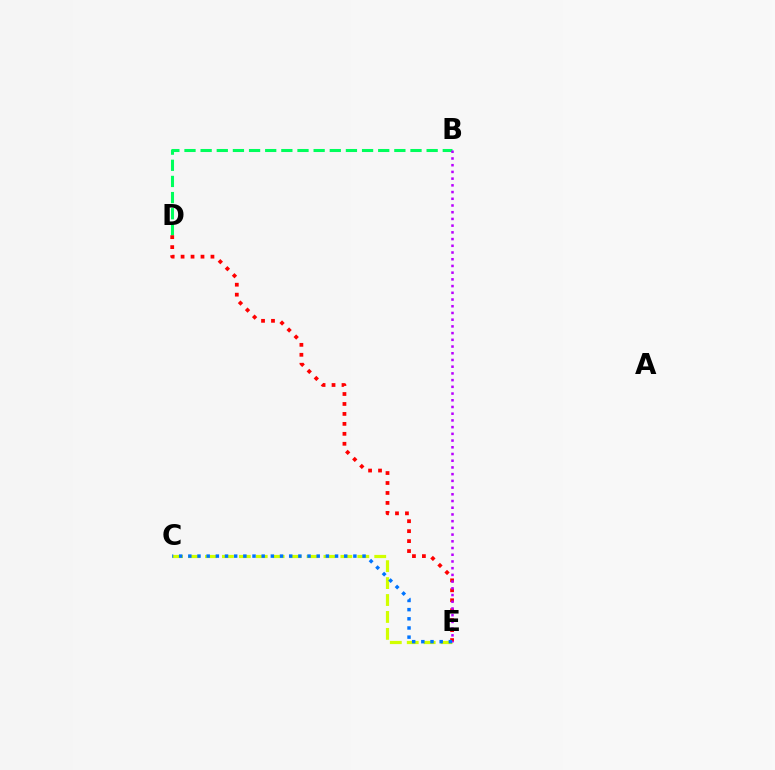{('B', 'D'): [{'color': '#00ff5c', 'line_style': 'dashed', 'thickness': 2.19}], ('D', 'E'): [{'color': '#ff0000', 'line_style': 'dotted', 'thickness': 2.71}], ('C', 'E'): [{'color': '#d1ff00', 'line_style': 'dashed', 'thickness': 2.3}, {'color': '#0074ff', 'line_style': 'dotted', 'thickness': 2.49}], ('B', 'E'): [{'color': '#b900ff', 'line_style': 'dotted', 'thickness': 1.82}]}